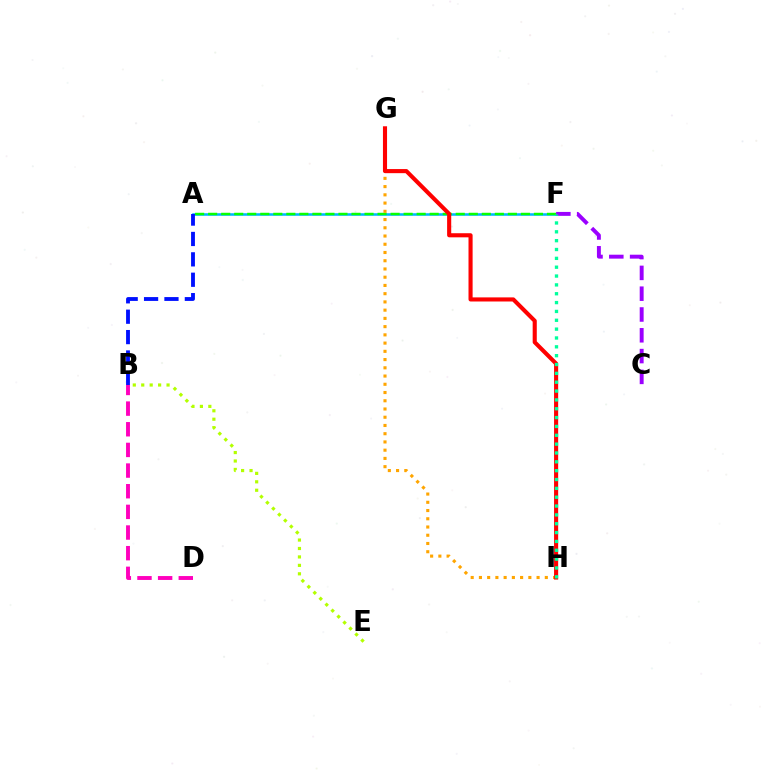{('B', 'D'): [{'color': '#ff00bd', 'line_style': 'dashed', 'thickness': 2.81}], ('A', 'F'): [{'color': '#00b5ff', 'line_style': 'solid', 'thickness': 1.83}, {'color': '#08ff00', 'line_style': 'dashed', 'thickness': 1.77}], ('A', 'B'): [{'color': '#0010ff', 'line_style': 'dashed', 'thickness': 2.77}], ('G', 'H'): [{'color': '#ffa500', 'line_style': 'dotted', 'thickness': 2.24}, {'color': '#ff0000', 'line_style': 'solid', 'thickness': 2.95}], ('C', 'F'): [{'color': '#9b00ff', 'line_style': 'dashed', 'thickness': 2.83}], ('F', 'H'): [{'color': '#00ff9d', 'line_style': 'dotted', 'thickness': 2.4}], ('B', 'E'): [{'color': '#b3ff00', 'line_style': 'dotted', 'thickness': 2.29}]}